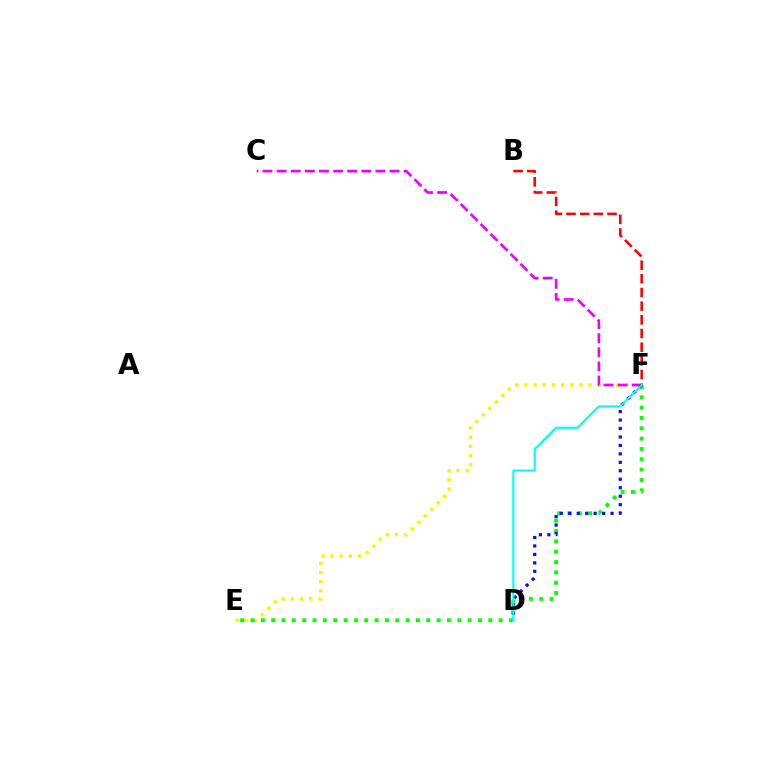{('E', 'F'): [{'color': '#fcf500', 'line_style': 'dotted', 'thickness': 2.49}, {'color': '#08ff00', 'line_style': 'dotted', 'thickness': 2.81}], ('B', 'F'): [{'color': '#ff0000', 'line_style': 'dashed', 'thickness': 1.86}], ('C', 'F'): [{'color': '#ee00ff', 'line_style': 'dashed', 'thickness': 1.92}], ('D', 'F'): [{'color': '#0010ff', 'line_style': 'dotted', 'thickness': 2.3}, {'color': '#00fff6', 'line_style': 'solid', 'thickness': 1.54}]}